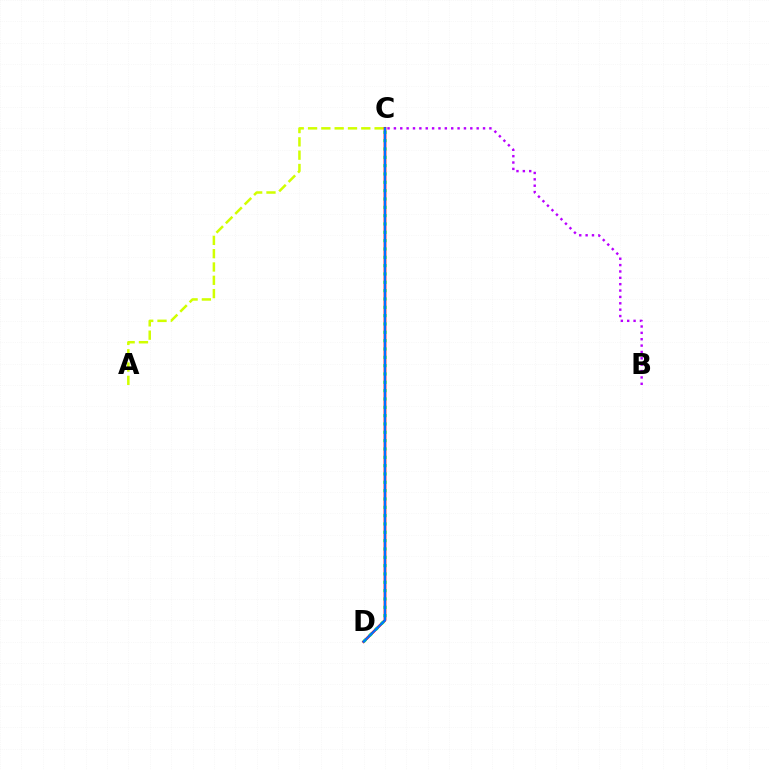{('A', 'C'): [{'color': '#d1ff00', 'line_style': 'dashed', 'thickness': 1.81}], ('C', 'D'): [{'color': '#ff0000', 'line_style': 'solid', 'thickness': 1.95}, {'color': '#00ff5c', 'line_style': 'dotted', 'thickness': 2.26}, {'color': '#0074ff', 'line_style': 'solid', 'thickness': 1.55}], ('B', 'C'): [{'color': '#b900ff', 'line_style': 'dotted', 'thickness': 1.73}]}